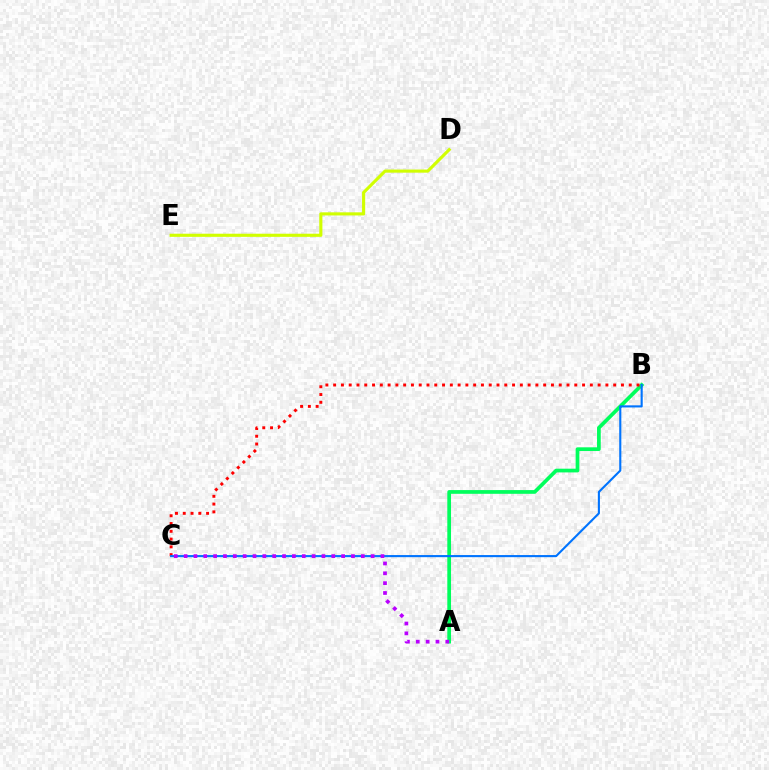{('A', 'B'): [{'color': '#00ff5c', 'line_style': 'solid', 'thickness': 2.68}], ('B', 'C'): [{'color': '#ff0000', 'line_style': 'dotted', 'thickness': 2.11}, {'color': '#0074ff', 'line_style': 'solid', 'thickness': 1.52}], ('D', 'E'): [{'color': '#d1ff00', 'line_style': 'solid', 'thickness': 2.25}], ('A', 'C'): [{'color': '#b900ff', 'line_style': 'dotted', 'thickness': 2.68}]}